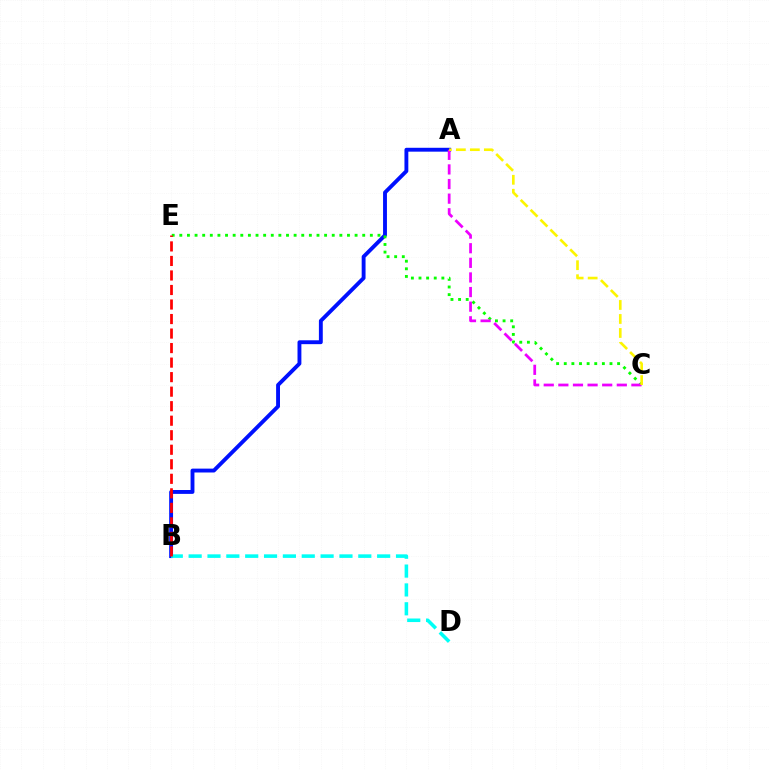{('A', 'B'): [{'color': '#0010ff', 'line_style': 'solid', 'thickness': 2.79}], ('B', 'D'): [{'color': '#00fff6', 'line_style': 'dashed', 'thickness': 2.56}], ('C', 'E'): [{'color': '#08ff00', 'line_style': 'dotted', 'thickness': 2.07}], ('A', 'C'): [{'color': '#ee00ff', 'line_style': 'dashed', 'thickness': 1.98}, {'color': '#fcf500', 'line_style': 'dashed', 'thickness': 1.9}], ('B', 'E'): [{'color': '#ff0000', 'line_style': 'dashed', 'thickness': 1.97}]}